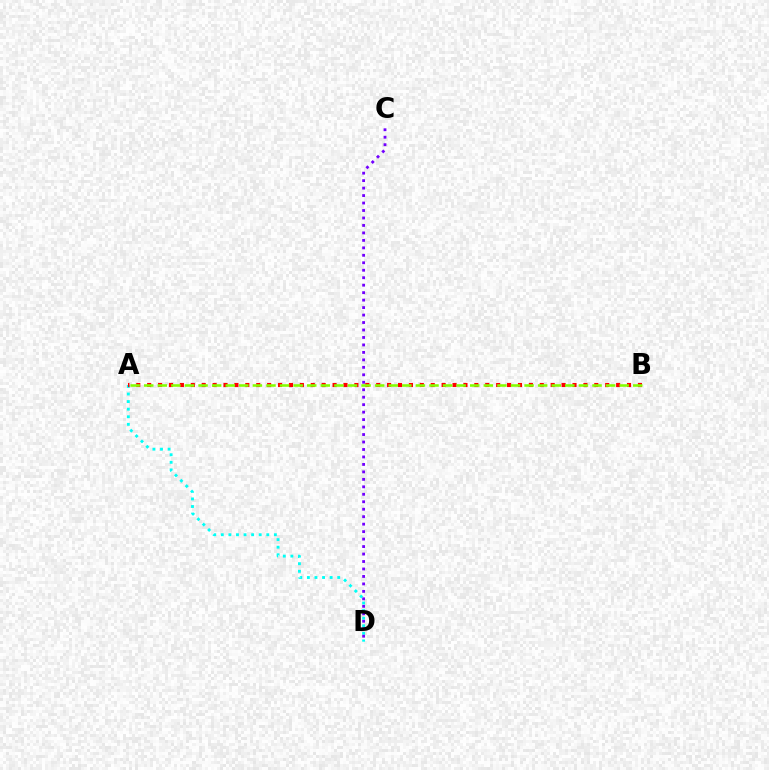{('A', 'D'): [{'color': '#00fff6', 'line_style': 'dotted', 'thickness': 2.06}], ('A', 'B'): [{'color': '#ff0000', 'line_style': 'dotted', 'thickness': 2.96}, {'color': '#84ff00', 'line_style': 'dashed', 'thickness': 1.85}], ('C', 'D'): [{'color': '#7200ff', 'line_style': 'dotted', 'thickness': 2.03}]}